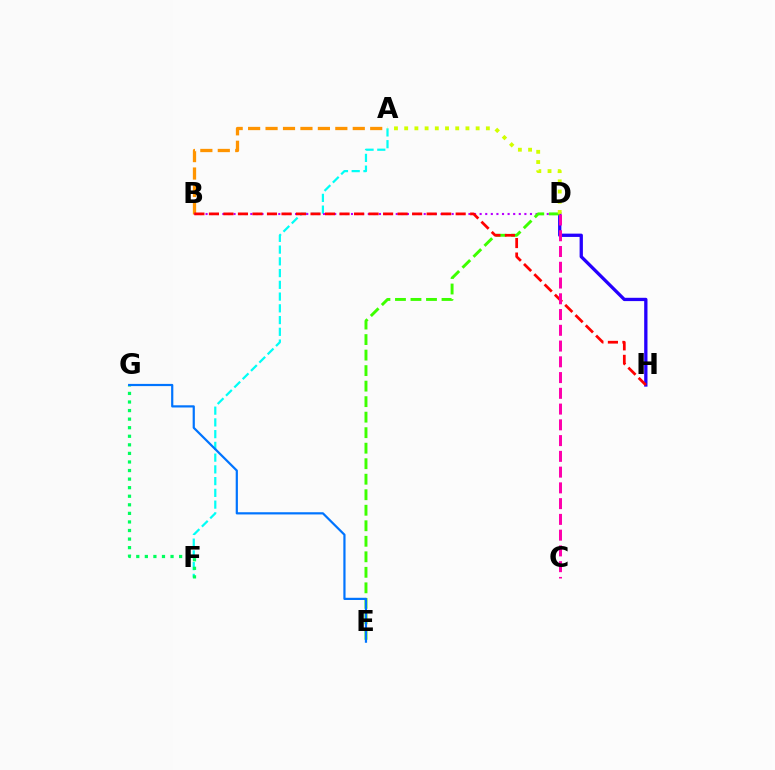{('D', 'H'): [{'color': '#2500ff', 'line_style': 'solid', 'thickness': 2.37}], ('A', 'B'): [{'color': '#ff9400', 'line_style': 'dashed', 'thickness': 2.37}], ('A', 'F'): [{'color': '#00fff6', 'line_style': 'dashed', 'thickness': 1.6}], ('B', 'D'): [{'color': '#b900ff', 'line_style': 'dotted', 'thickness': 1.52}], ('D', 'E'): [{'color': '#3dff00', 'line_style': 'dashed', 'thickness': 2.11}], ('B', 'H'): [{'color': '#ff0000', 'line_style': 'dashed', 'thickness': 1.97}], ('F', 'G'): [{'color': '#00ff5c', 'line_style': 'dotted', 'thickness': 2.33}], ('E', 'G'): [{'color': '#0074ff', 'line_style': 'solid', 'thickness': 1.59}], ('A', 'D'): [{'color': '#d1ff00', 'line_style': 'dotted', 'thickness': 2.77}], ('C', 'D'): [{'color': '#ff00ac', 'line_style': 'dashed', 'thickness': 2.14}]}